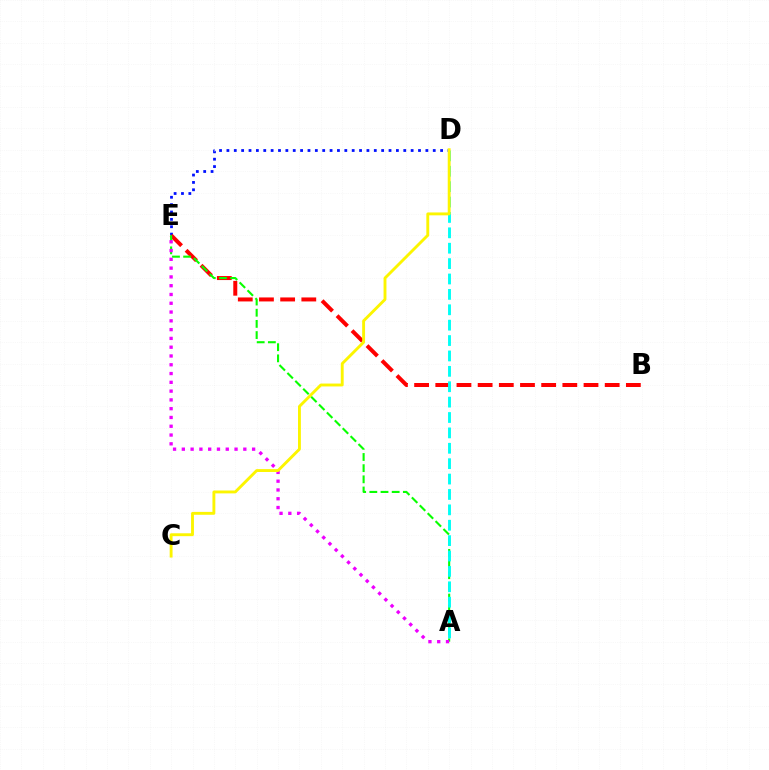{('D', 'E'): [{'color': '#0010ff', 'line_style': 'dotted', 'thickness': 2.0}], ('B', 'E'): [{'color': '#ff0000', 'line_style': 'dashed', 'thickness': 2.88}], ('A', 'E'): [{'color': '#08ff00', 'line_style': 'dashed', 'thickness': 1.52}, {'color': '#ee00ff', 'line_style': 'dotted', 'thickness': 2.39}], ('A', 'D'): [{'color': '#00fff6', 'line_style': 'dashed', 'thickness': 2.09}], ('C', 'D'): [{'color': '#fcf500', 'line_style': 'solid', 'thickness': 2.08}]}